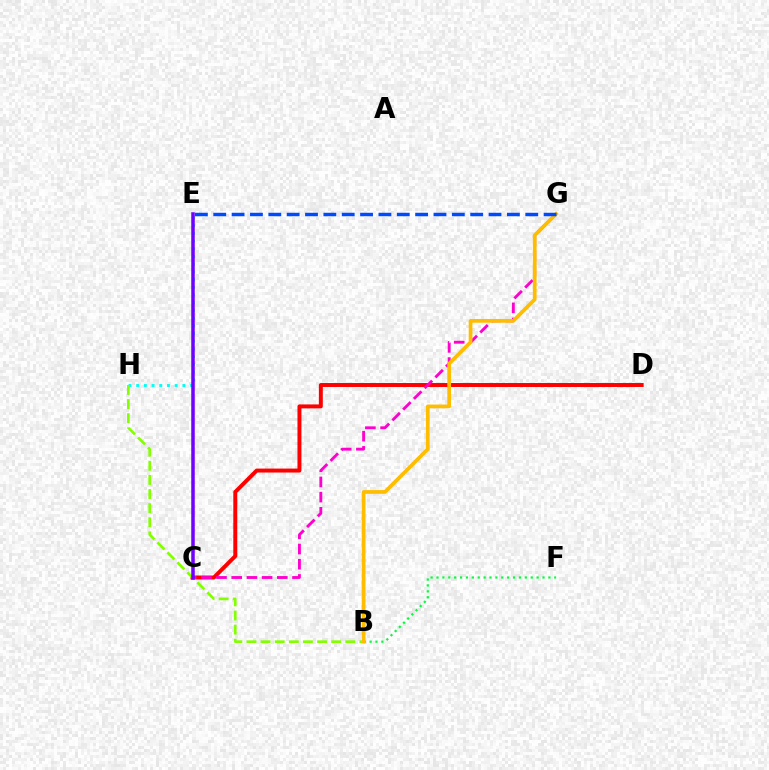{('B', 'F'): [{'color': '#00ff39', 'line_style': 'dotted', 'thickness': 1.6}], ('E', 'H'): [{'color': '#00fff6', 'line_style': 'dotted', 'thickness': 2.09}], ('C', 'D'): [{'color': '#ff0000', 'line_style': 'solid', 'thickness': 2.85}], ('B', 'H'): [{'color': '#84ff00', 'line_style': 'dashed', 'thickness': 1.92}], ('C', 'G'): [{'color': '#ff00cf', 'line_style': 'dashed', 'thickness': 2.06}], ('B', 'G'): [{'color': '#ffbd00', 'line_style': 'solid', 'thickness': 2.68}], ('C', 'E'): [{'color': '#7200ff', 'line_style': 'solid', 'thickness': 2.53}], ('E', 'G'): [{'color': '#004bff', 'line_style': 'dashed', 'thickness': 2.49}]}